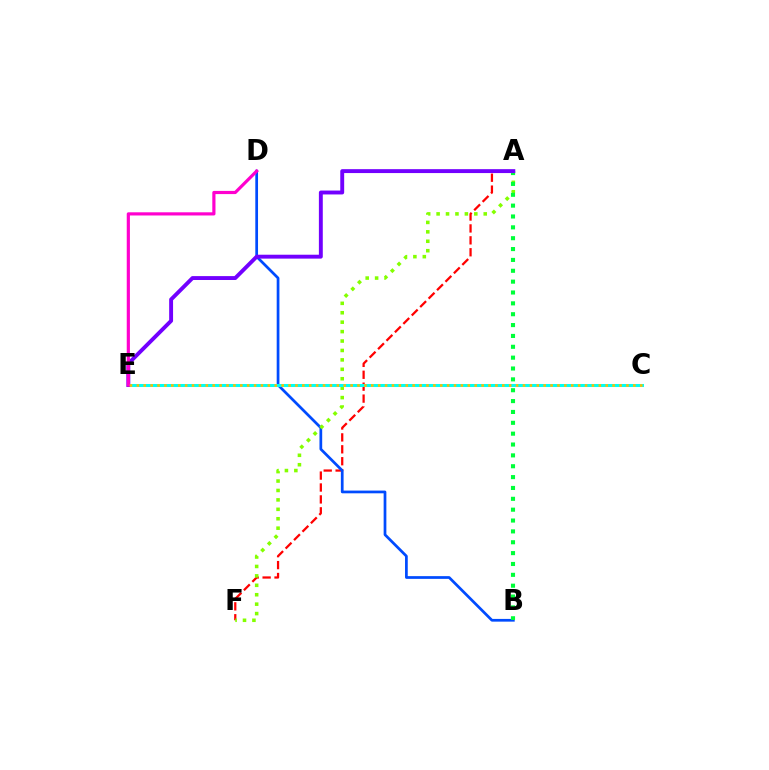{('A', 'F'): [{'color': '#ff0000', 'line_style': 'dashed', 'thickness': 1.62}, {'color': '#84ff00', 'line_style': 'dotted', 'thickness': 2.56}], ('B', 'D'): [{'color': '#004bff', 'line_style': 'solid', 'thickness': 1.96}], ('C', 'E'): [{'color': '#00fff6', 'line_style': 'solid', 'thickness': 2.18}, {'color': '#ffbd00', 'line_style': 'dotted', 'thickness': 1.87}], ('A', 'B'): [{'color': '#00ff39', 'line_style': 'dotted', 'thickness': 2.95}], ('A', 'E'): [{'color': '#7200ff', 'line_style': 'solid', 'thickness': 2.81}], ('D', 'E'): [{'color': '#ff00cf', 'line_style': 'solid', 'thickness': 2.29}]}